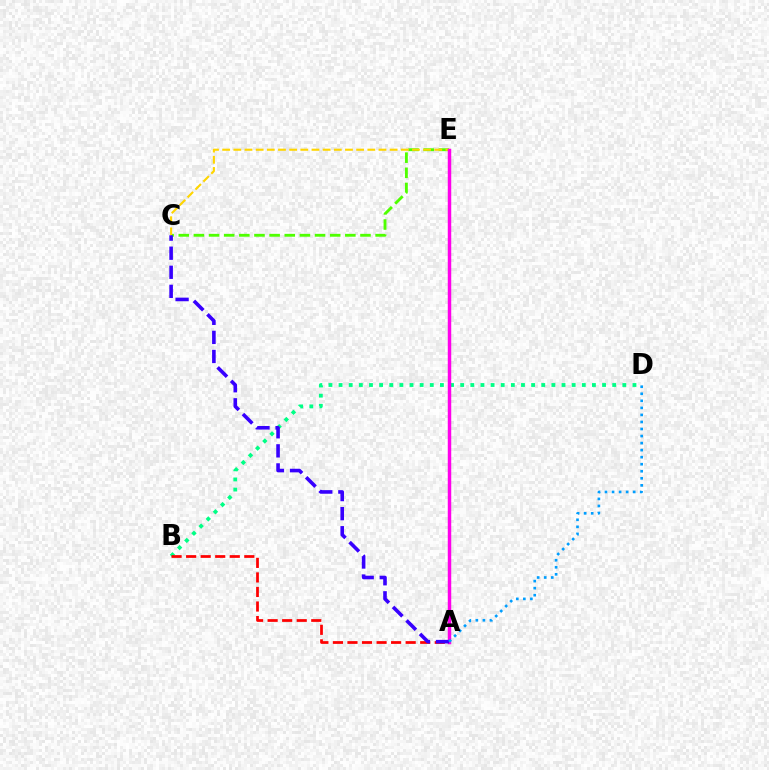{('C', 'E'): [{'color': '#4fff00', 'line_style': 'dashed', 'thickness': 2.06}, {'color': '#ffd500', 'line_style': 'dashed', 'thickness': 1.52}], ('B', 'D'): [{'color': '#00ff86', 'line_style': 'dotted', 'thickness': 2.75}], ('A', 'B'): [{'color': '#ff0000', 'line_style': 'dashed', 'thickness': 1.98}], ('A', 'E'): [{'color': '#ff00ed', 'line_style': 'solid', 'thickness': 2.49}], ('A', 'C'): [{'color': '#3700ff', 'line_style': 'dashed', 'thickness': 2.59}], ('A', 'D'): [{'color': '#009eff', 'line_style': 'dotted', 'thickness': 1.91}]}